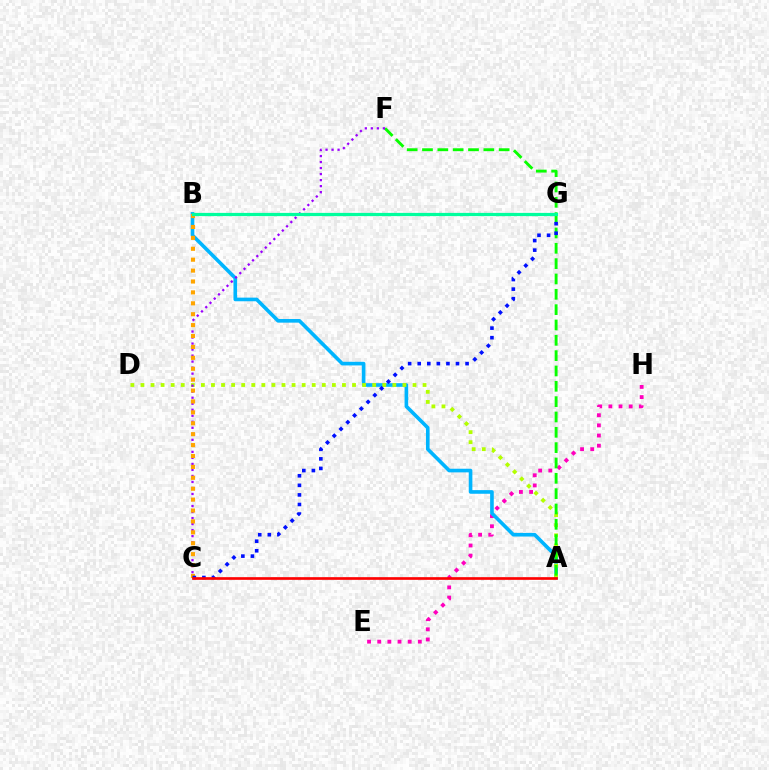{('E', 'H'): [{'color': '#ff00bd', 'line_style': 'dotted', 'thickness': 2.76}], ('A', 'B'): [{'color': '#00b5ff', 'line_style': 'solid', 'thickness': 2.62}], ('A', 'D'): [{'color': '#b3ff00', 'line_style': 'dotted', 'thickness': 2.74}], ('A', 'F'): [{'color': '#08ff00', 'line_style': 'dashed', 'thickness': 2.08}], ('C', 'F'): [{'color': '#9b00ff', 'line_style': 'dotted', 'thickness': 1.63}], ('B', 'C'): [{'color': '#ffa500', 'line_style': 'dotted', 'thickness': 2.96}], ('C', 'G'): [{'color': '#0010ff', 'line_style': 'dotted', 'thickness': 2.6}], ('B', 'G'): [{'color': '#00ff9d', 'line_style': 'solid', 'thickness': 2.32}], ('A', 'C'): [{'color': '#ff0000', 'line_style': 'solid', 'thickness': 1.92}]}